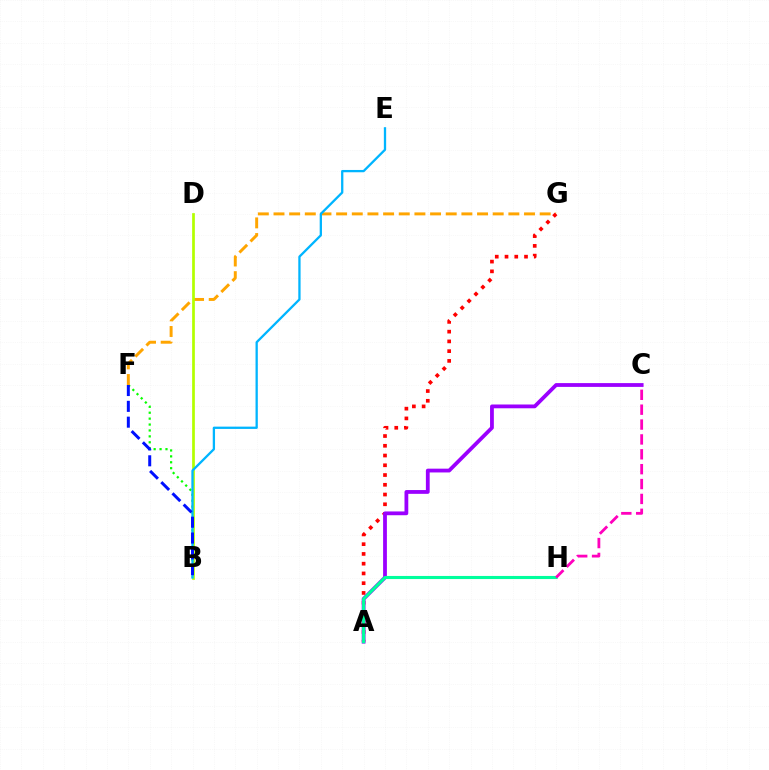{('B', 'F'): [{'color': '#08ff00', 'line_style': 'dotted', 'thickness': 1.61}, {'color': '#0010ff', 'line_style': 'dashed', 'thickness': 2.15}], ('F', 'G'): [{'color': '#ffa500', 'line_style': 'dashed', 'thickness': 2.13}], ('B', 'D'): [{'color': '#b3ff00', 'line_style': 'solid', 'thickness': 1.96}], ('A', 'G'): [{'color': '#ff0000', 'line_style': 'dotted', 'thickness': 2.65}], ('B', 'E'): [{'color': '#00b5ff', 'line_style': 'solid', 'thickness': 1.65}], ('A', 'C'): [{'color': '#9b00ff', 'line_style': 'solid', 'thickness': 2.73}], ('A', 'H'): [{'color': '#00ff9d', 'line_style': 'solid', 'thickness': 2.23}], ('C', 'H'): [{'color': '#ff00bd', 'line_style': 'dashed', 'thickness': 2.02}]}